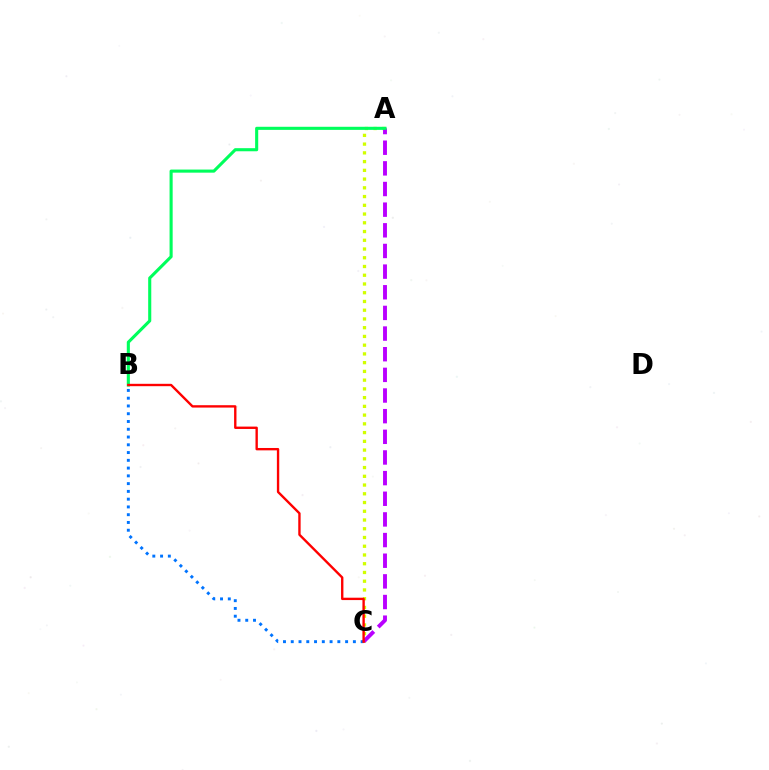{('A', 'C'): [{'color': '#d1ff00', 'line_style': 'dotted', 'thickness': 2.38}, {'color': '#b900ff', 'line_style': 'dashed', 'thickness': 2.81}], ('A', 'B'): [{'color': '#00ff5c', 'line_style': 'solid', 'thickness': 2.23}], ('B', 'C'): [{'color': '#0074ff', 'line_style': 'dotted', 'thickness': 2.11}, {'color': '#ff0000', 'line_style': 'solid', 'thickness': 1.71}]}